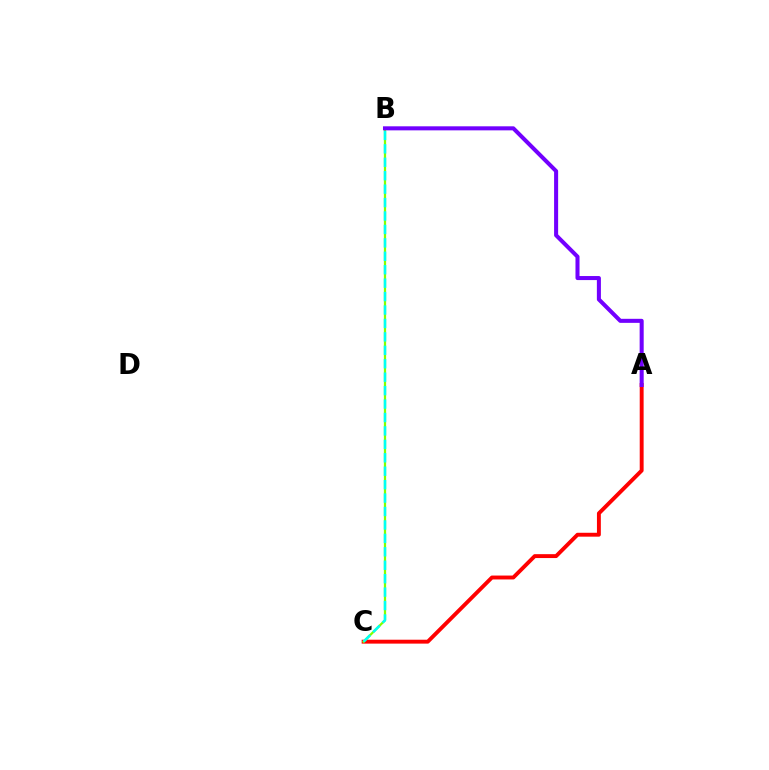{('A', 'C'): [{'color': '#ff0000', 'line_style': 'solid', 'thickness': 2.81}], ('B', 'C'): [{'color': '#84ff00', 'line_style': 'solid', 'thickness': 1.62}, {'color': '#00fff6', 'line_style': 'dashed', 'thickness': 1.82}], ('A', 'B'): [{'color': '#7200ff', 'line_style': 'solid', 'thickness': 2.91}]}